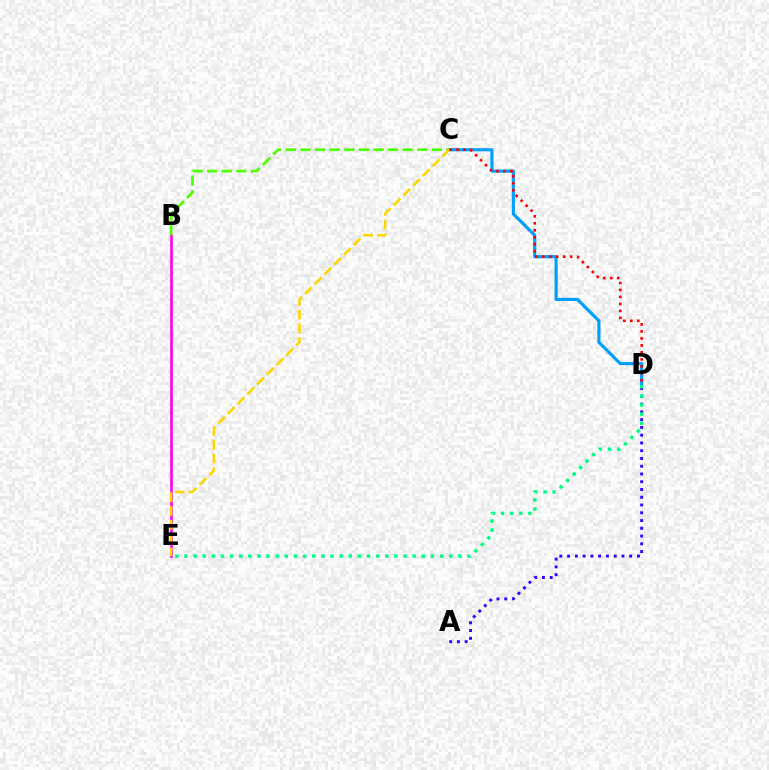{('C', 'D'): [{'color': '#009eff', 'line_style': 'solid', 'thickness': 2.28}, {'color': '#ff0000', 'line_style': 'dotted', 'thickness': 1.9}], ('B', 'E'): [{'color': '#ff00ed', 'line_style': 'solid', 'thickness': 1.89}], ('B', 'C'): [{'color': '#4fff00', 'line_style': 'dashed', 'thickness': 1.98}], ('A', 'D'): [{'color': '#3700ff', 'line_style': 'dotted', 'thickness': 2.11}], ('D', 'E'): [{'color': '#00ff86', 'line_style': 'dotted', 'thickness': 2.48}], ('C', 'E'): [{'color': '#ffd500', 'line_style': 'dashed', 'thickness': 1.87}]}